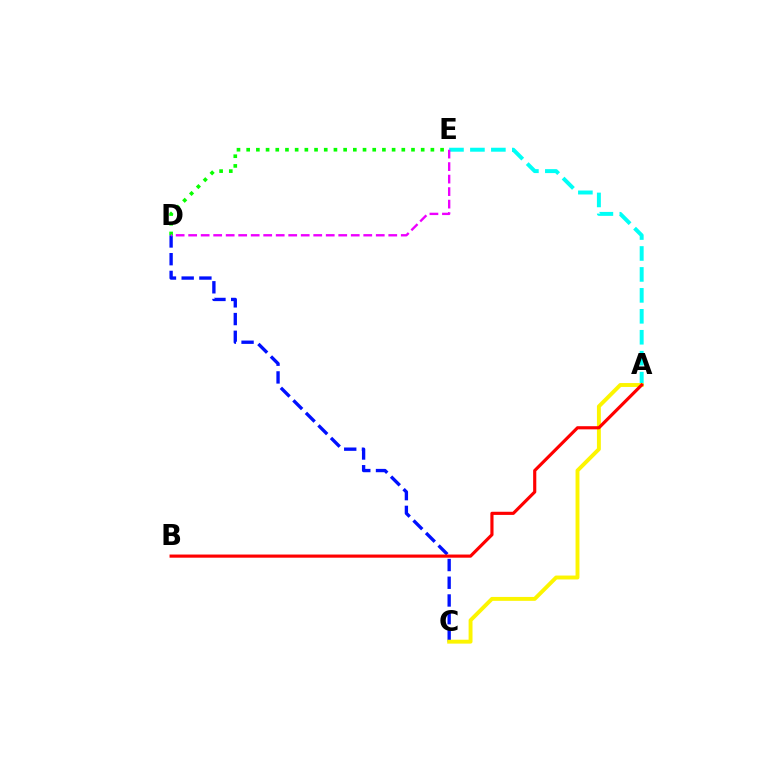{('C', 'D'): [{'color': '#0010ff', 'line_style': 'dashed', 'thickness': 2.41}], ('A', 'E'): [{'color': '#00fff6', 'line_style': 'dashed', 'thickness': 2.85}], ('A', 'C'): [{'color': '#fcf500', 'line_style': 'solid', 'thickness': 2.81}], ('A', 'B'): [{'color': '#ff0000', 'line_style': 'solid', 'thickness': 2.27}], ('D', 'E'): [{'color': '#08ff00', 'line_style': 'dotted', 'thickness': 2.63}, {'color': '#ee00ff', 'line_style': 'dashed', 'thickness': 1.7}]}